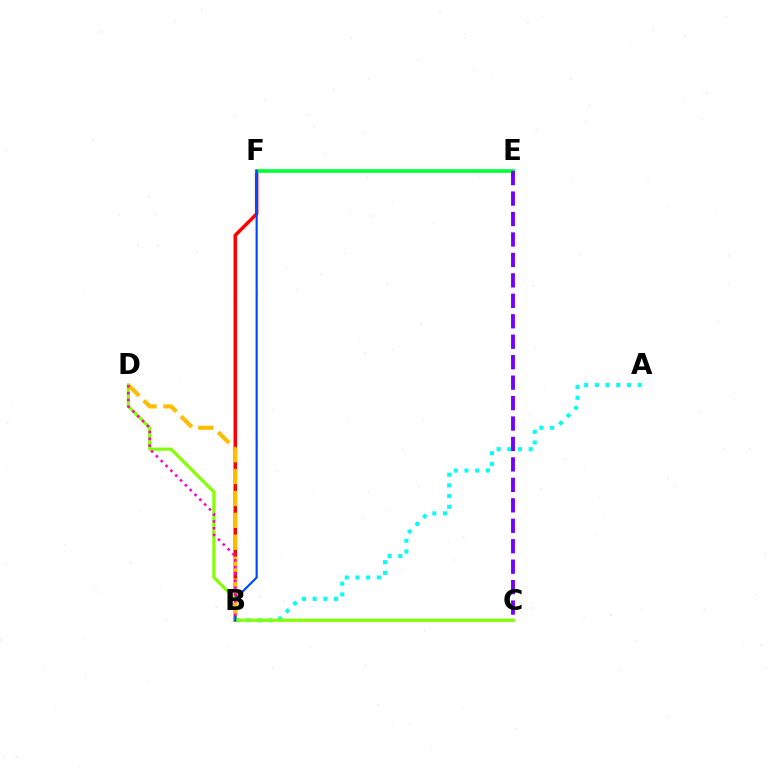{('A', 'B'): [{'color': '#00fff6', 'line_style': 'dotted', 'thickness': 2.91}], ('B', 'F'): [{'color': '#ff0000', 'line_style': 'solid', 'thickness': 2.53}, {'color': '#004bff', 'line_style': 'solid', 'thickness': 1.58}], ('C', 'D'): [{'color': '#84ff00', 'line_style': 'solid', 'thickness': 2.27}], ('E', 'F'): [{'color': '#00ff39', 'line_style': 'solid', 'thickness': 2.65}], ('C', 'E'): [{'color': '#7200ff', 'line_style': 'dashed', 'thickness': 2.78}], ('B', 'D'): [{'color': '#ffbd00', 'line_style': 'dashed', 'thickness': 2.97}, {'color': '#ff00cf', 'line_style': 'dotted', 'thickness': 1.85}]}